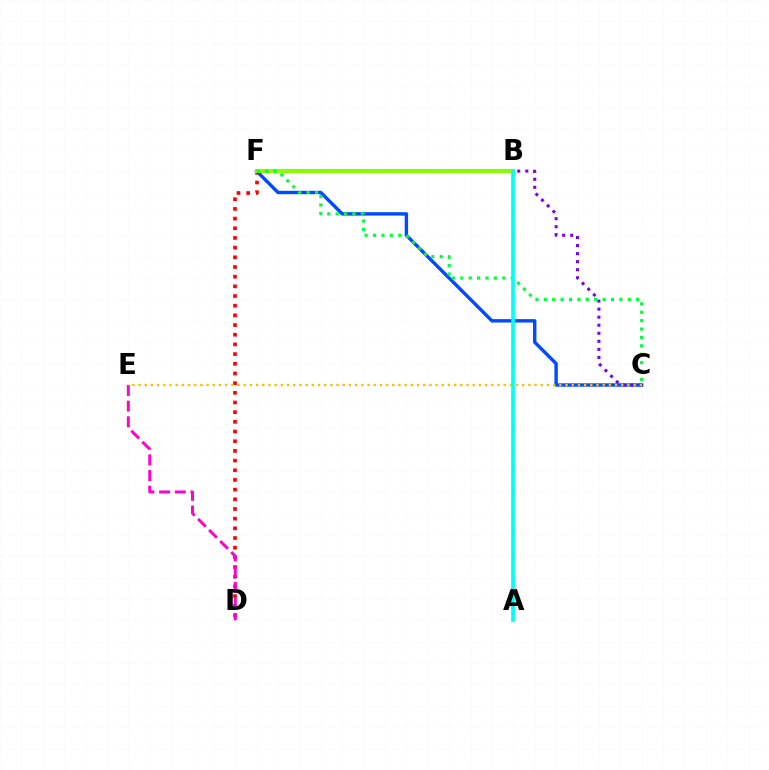{('C', 'F'): [{'color': '#004bff', 'line_style': 'solid', 'thickness': 2.46}, {'color': '#00ff39', 'line_style': 'dotted', 'thickness': 2.28}], ('D', 'F'): [{'color': '#ff0000', 'line_style': 'dotted', 'thickness': 2.63}], ('B', 'F'): [{'color': '#84ff00', 'line_style': 'solid', 'thickness': 2.88}], ('A', 'B'): [{'color': '#00fff6', 'line_style': 'solid', 'thickness': 2.64}], ('D', 'E'): [{'color': '#ff00cf', 'line_style': 'dashed', 'thickness': 2.13}], ('B', 'C'): [{'color': '#7200ff', 'line_style': 'dotted', 'thickness': 2.19}], ('C', 'E'): [{'color': '#ffbd00', 'line_style': 'dotted', 'thickness': 1.68}]}